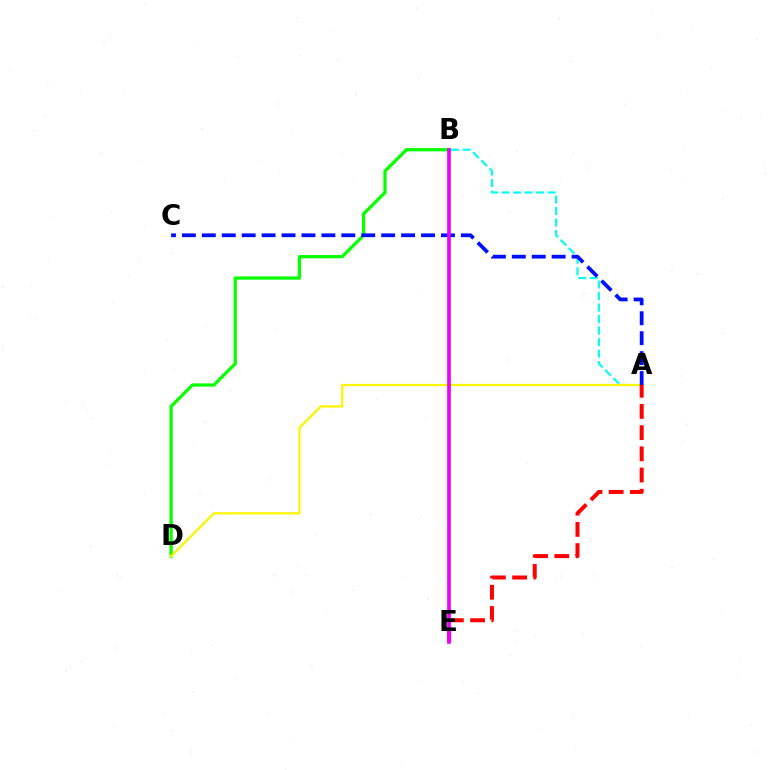{('A', 'B'): [{'color': '#00fff6', 'line_style': 'dashed', 'thickness': 1.57}], ('B', 'D'): [{'color': '#08ff00', 'line_style': 'solid', 'thickness': 2.35}], ('A', 'D'): [{'color': '#fcf500', 'line_style': 'solid', 'thickness': 1.63}], ('A', 'E'): [{'color': '#ff0000', 'line_style': 'dashed', 'thickness': 2.88}], ('A', 'C'): [{'color': '#0010ff', 'line_style': 'dashed', 'thickness': 2.71}], ('B', 'E'): [{'color': '#ee00ff', 'line_style': 'solid', 'thickness': 2.65}]}